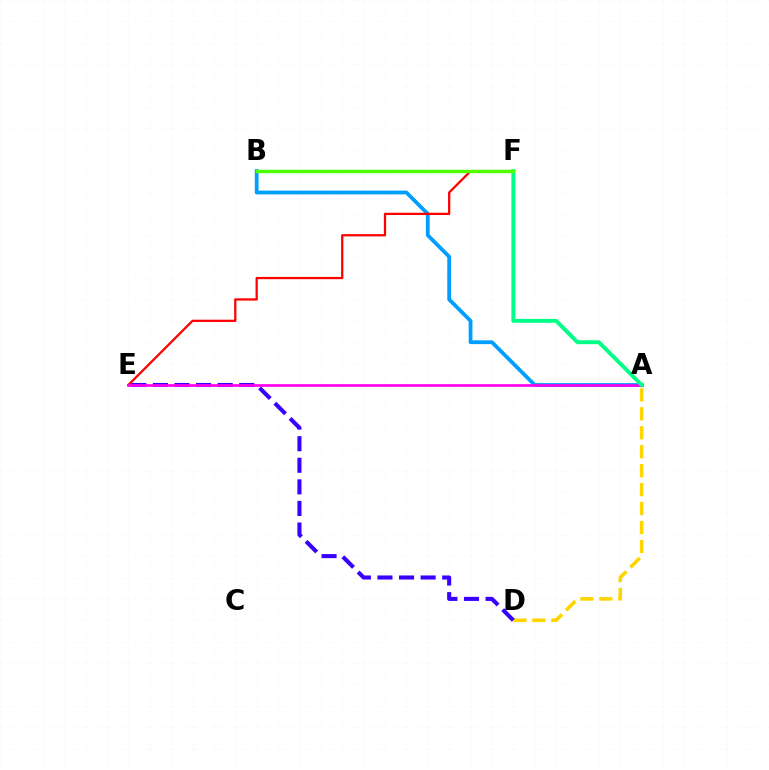{('A', 'B'): [{'color': '#009eff', 'line_style': 'solid', 'thickness': 2.72}], ('A', 'D'): [{'color': '#ffd500', 'line_style': 'dashed', 'thickness': 2.57}], ('E', 'F'): [{'color': '#ff0000', 'line_style': 'solid', 'thickness': 1.62}], ('D', 'E'): [{'color': '#3700ff', 'line_style': 'dashed', 'thickness': 2.93}], ('A', 'E'): [{'color': '#ff00ed', 'line_style': 'solid', 'thickness': 1.94}], ('A', 'F'): [{'color': '#00ff86', 'line_style': 'solid', 'thickness': 2.81}], ('B', 'F'): [{'color': '#4fff00', 'line_style': 'solid', 'thickness': 2.47}]}